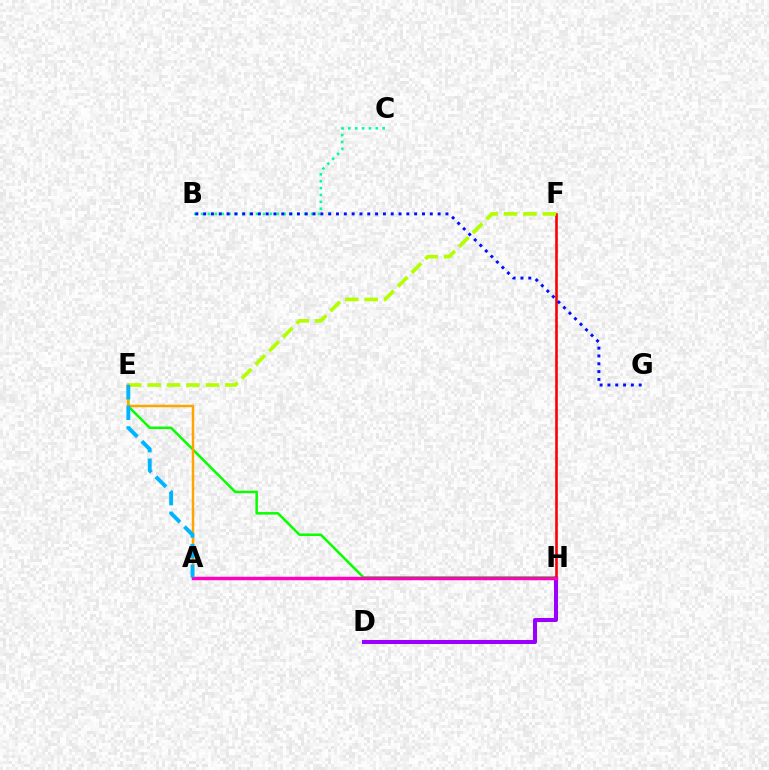{('D', 'H'): [{'color': '#9b00ff', 'line_style': 'solid', 'thickness': 2.9}], ('B', 'C'): [{'color': '#00ff9d', 'line_style': 'dotted', 'thickness': 1.87}], ('E', 'H'): [{'color': '#08ff00', 'line_style': 'solid', 'thickness': 1.81}], ('F', 'H'): [{'color': '#ff0000', 'line_style': 'solid', 'thickness': 1.89}], ('E', 'F'): [{'color': '#b3ff00', 'line_style': 'dashed', 'thickness': 2.64}], ('B', 'G'): [{'color': '#0010ff', 'line_style': 'dotted', 'thickness': 2.12}], ('A', 'E'): [{'color': '#ffa500', 'line_style': 'solid', 'thickness': 1.8}, {'color': '#00b5ff', 'line_style': 'dashed', 'thickness': 2.8}], ('A', 'H'): [{'color': '#ff00bd', 'line_style': 'solid', 'thickness': 2.5}]}